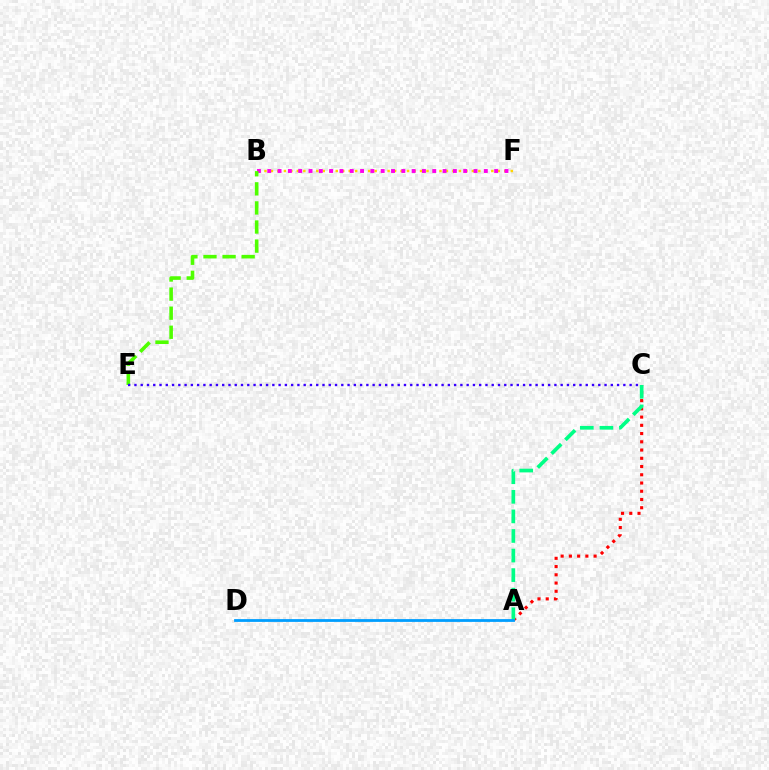{('B', 'F'): [{'color': '#ffd500', 'line_style': 'dotted', 'thickness': 1.76}, {'color': '#ff00ed', 'line_style': 'dotted', 'thickness': 2.8}], ('A', 'C'): [{'color': '#ff0000', 'line_style': 'dotted', 'thickness': 2.24}, {'color': '#00ff86', 'line_style': 'dashed', 'thickness': 2.66}], ('A', 'D'): [{'color': '#009eff', 'line_style': 'solid', 'thickness': 2.01}], ('B', 'E'): [{'color': '#4fff00', 'line_style': 'dashed', 'thickness': 2.59}], ('C', 'E'): [{'color': '#3700ff', 'line_style': 'dotted', 'thickness': 1.7}]}